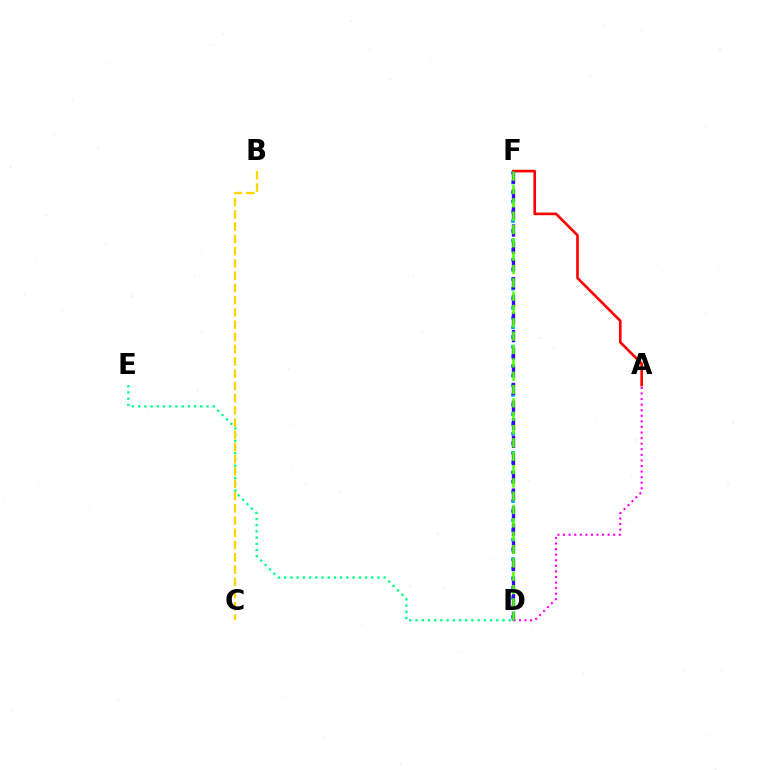{('D', 'E'): [{'color': '#00ff86', 'line_style': 'dotted', 'thickness': 1.69}], ('D', 'F'): [{'color': '#009eff', 'line_style': 'dotted', 'thickness': 2.62}, {'color': '#3700ff', 'line_style': 'dashed', 'thickness': 2.39}, {'color': '#4fff00', 'line_style': 'dashed', 'thickness': 1.81}], ('A', 'D'): [{'color': '#ff00ed', 'line_style': 'dotted', 'thickness': 1.51}], ('A', 'F'): [{'color': '#ff0000', 'line_style': 'solid', 'thickness': 1.9}], ('B', 'C'): [{'color': '#ffd500', 'line_style': 'dashed', 'thickness': 1.66}]}